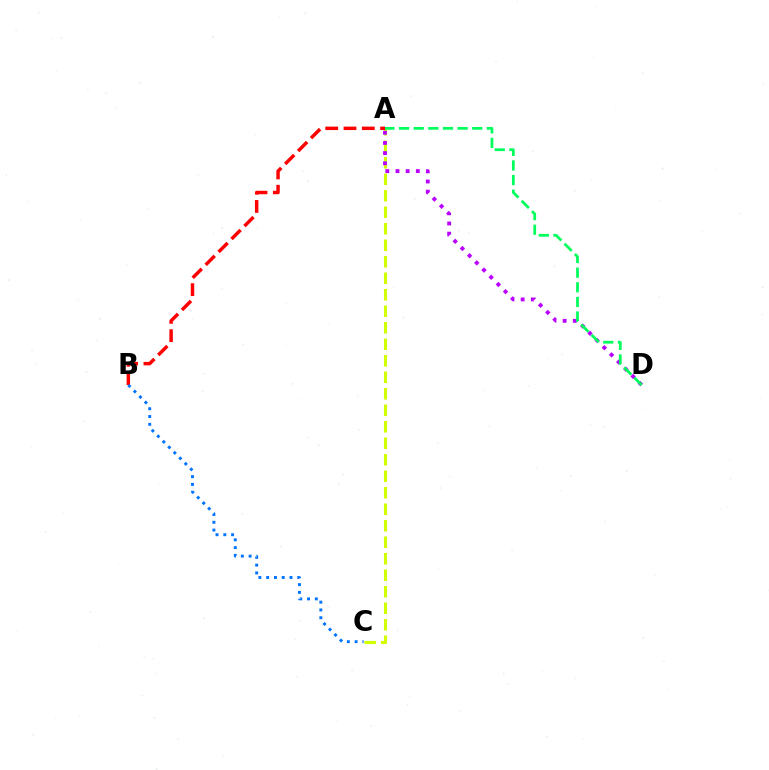{('A', 'C'): [{'color': '#d1ff00', 'line_style': 'dashed', 'thickness': 2.24}], ('A', 'D'): [{'color': '#b900ff', 'line_style': 'dotted', 'thickness': 2.76}, {'color': '#00ff5c', 'line_style': 'dashed', 'thickness': 1.99}], ('A', 'B'): [{'color': '#ff0000', 'line_style': 'dashed', 'thickness': 2.49}], ('B', 'C'): [{'color': '#0074ff', 'line_style': 'dotted', 'thickness': 2.11}]}